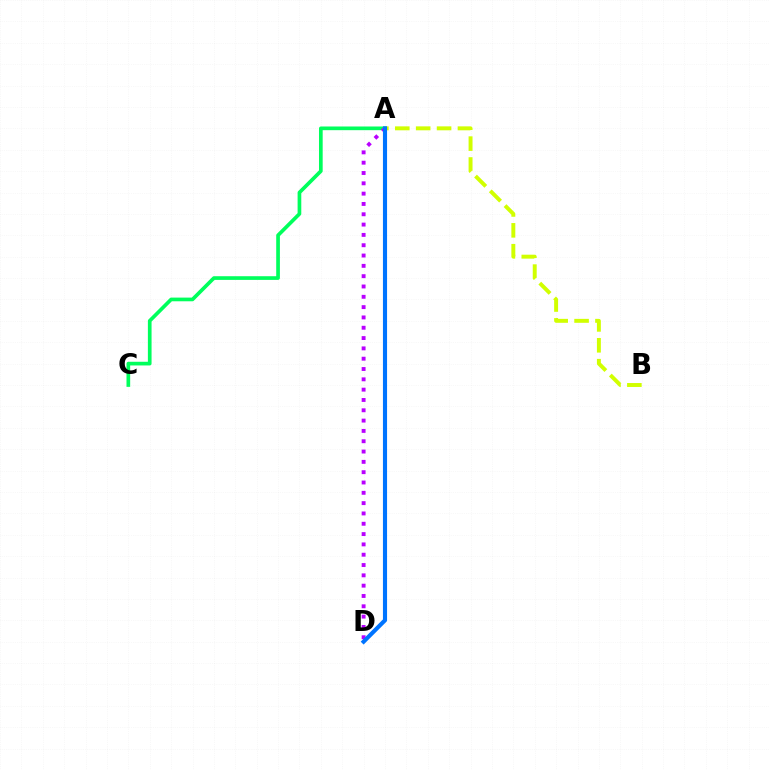{('A', 'D'): [{'color': '#ff0000', 'line_style': 'dotted', 'thickness': 1.96}, {'color': '#b900ff', 'line_style': 'dotted', 'thickness': 2.8}, {'color': '#0074ff', 'line_style': 'solid', 'thickness': 2.97}], ('A', 'C'): [{'color': '#00ff5c', 'line_style': 'solid', 'thickness': 2.65}], ('A', 'B'): [{'color': '#d1ff00', 'line_style': 'dashed', 'thickness': 2.84}]}